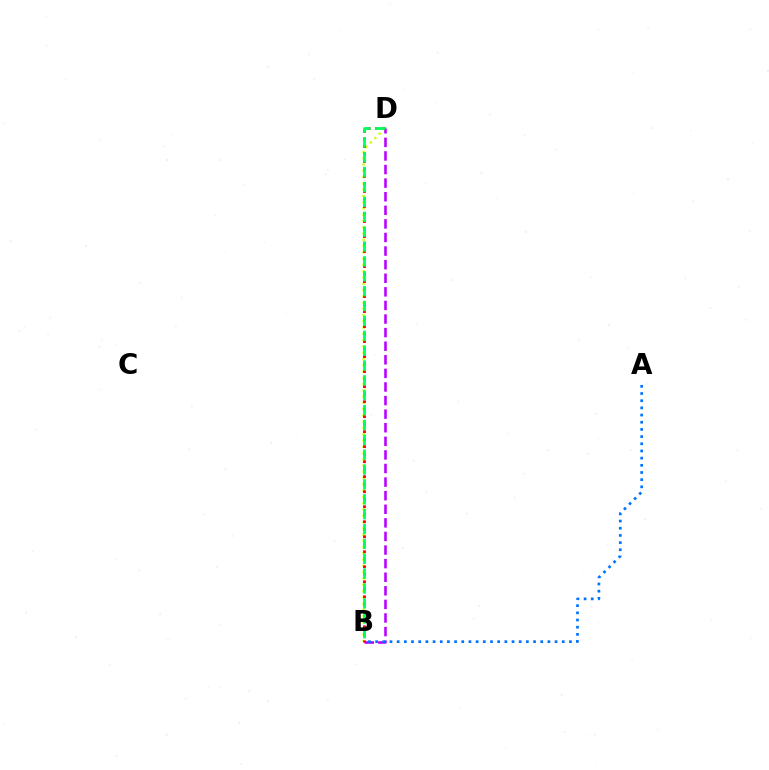{('B', 'D'): [{'color': '#d1ff00', 'line_style': 'dotted', 'thickness': 1.7}, {'color': '#b900ff', 'line_style': 'dashed', 'thickness': 1.85}, {'color': '#ff0000', 'line_style': 'dotted', 'thickness': 2.04}, {'color': '#00ff5c', 'line_style': 'dashed', 'thickness': 2.02}], ('A', 'B'): [{'color': '#0074ff', 'line_style': 'dotted', 'thickness': 1.95}]}